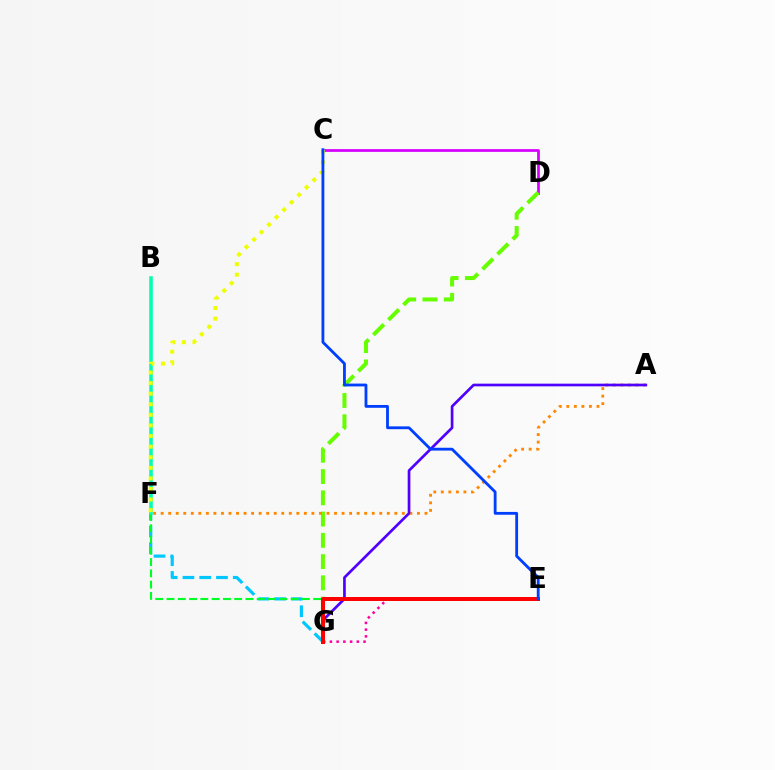{('F', 'G'): [{'color': '#00c7ff', 'line_style': 'dashed', 'thickness': 2.28}], ('C', 'D'): [{'color': '#d600ff', 'line_style': 'solid', 'thickness': 1.97}], ('D', 'G'): [{'color': '#66ff00', 'line_style': 'dashed', 'thickness': 2.89}], ('A', 'F'): [{'color': '#ff8800', 'line_style': 'dotted', 'thickness': 2.05}], ('A', 'G'): [{'color': '#4f00ff', 'line_style': 'solid', 'thickness': 1.93}], ('E', 'G'): [{'color': '#ff00a0', 'line_style': 'dotted', 'thickness': 1.83}, {'color': '#ff0000', 'line_style': 'solid', 'thickness': 2.87}], ('E', 'F'): [{'color': '#00ff27', 'line_style': 'dashed', 'thickness': 1.53}], ('B', 'F'): [{'color': '#00ffaf', 'line_style': 'solid', 'thickness': 2.54}], ('C', 'F'): [{'color': '#eeff00', 'line_style': 'dotted', 'thickness': 2.88}], ('C', 'E'): [{'color': '#003fff', 'line_style': 'solid', 'thickness': 2.03}]}